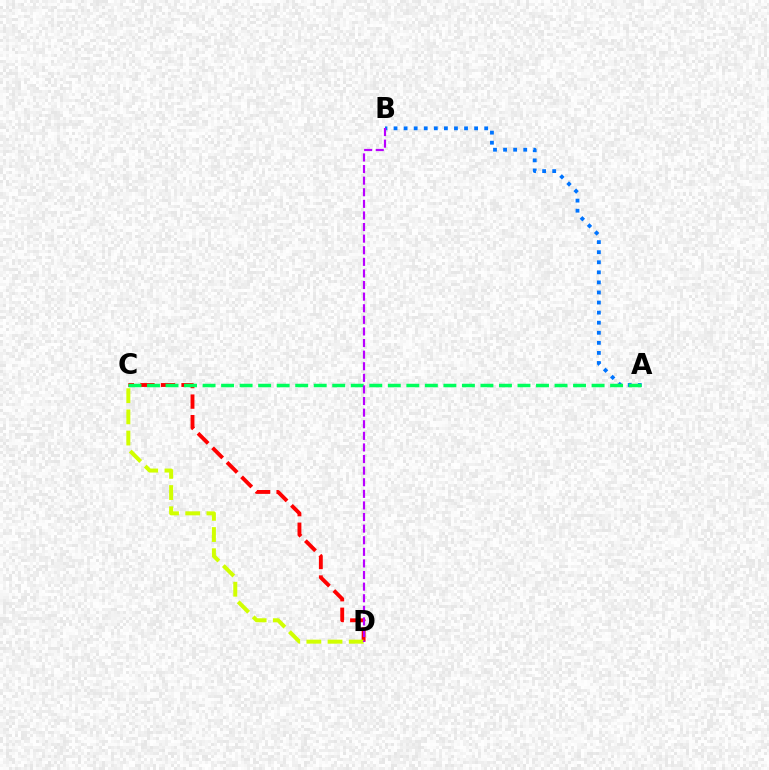{('C', 'D'): [{'color': '#ff0000', 'line_style': 'dashed', 'thickness': 2.79}, {'color': '#d1ff00', 'line_style': 'dashed', 'thickness': 2.88}], ('A', 'B'): [{'color': '#0074ff', 'line_style': 'dotted', 'thickness': 2.74}], ('A', 'C'): [{'color': '#00ff5c', 'line_style': 'dashed', 'thickness': 2.52}], ('B', 'D'): [{'color': '#b900ff', 'line_style': 'dashed', 'thickness': 1.58}]}